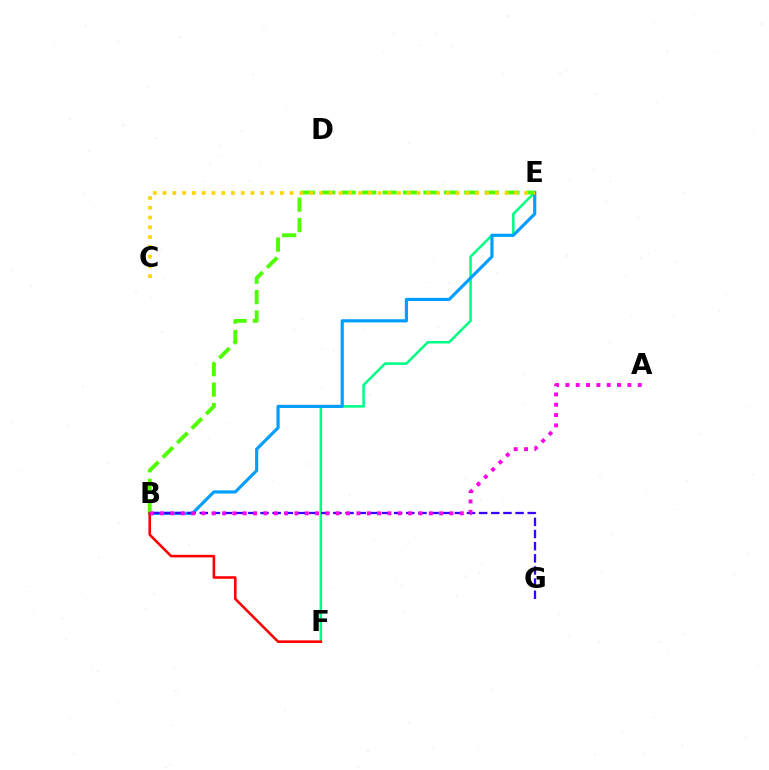{('E', 'F'): [{'color': '#00ff86', 'line_style': 'solid', 'thickness': 1.84}], ('B', 'E'): [{'color': '#009eff', 'line_style': 'solid', 'thickness': 2.27}, {'color': '#4fff00', 'line_style': 'dashed', 'thickness': 2.78}], ('B', 'G'): [{'color': '#3700ff', 'line_style': 'dashed', 'thickness': 1.65}], ('C', 'E'): [{'color': '#ffd500', 'line_style': 'dotted', 'thickness': 2.65}], ('B', 'F'): [{'color': '#ff0000', 'line_style': 'solid', 'thickness': 1.86}], ('A', 'B'): [{'color': '#ff00ed', 'line_style': 'dotted', 'thickness': 2.81}]}